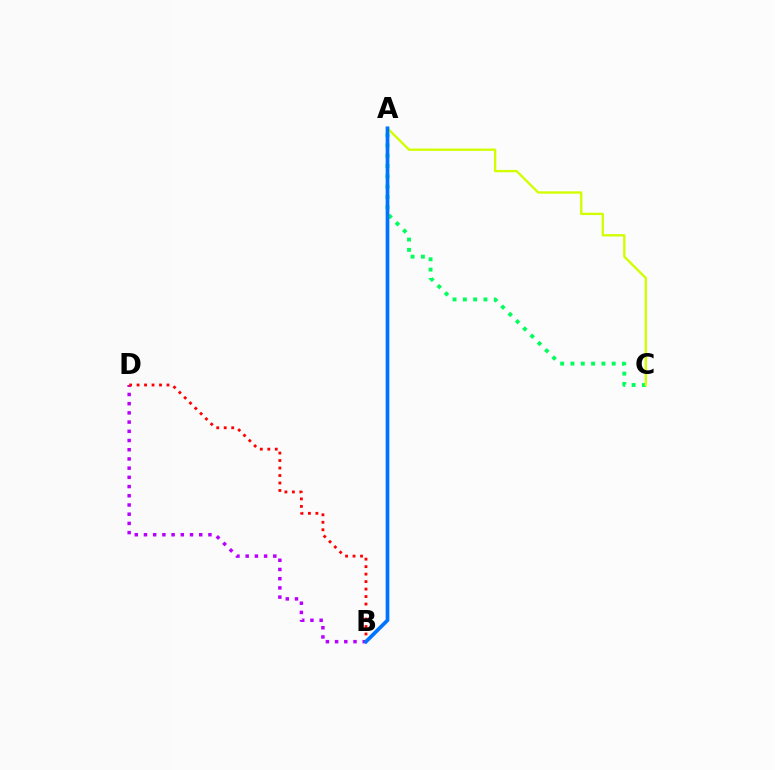{('A', 'C'): [{'color': '#00ff5c', 'line_style': 'dotted', 'thickness': 2.8}, {'color': '#d1ff00', 'line_style': 'solid', 'thickness': 1.7}], ('B', 'D'): [{'color': '#b900ff', 'line_style': 'dotted', 'thickness': 2.5}, {'color': '#ff0000', 'line_style': 'dotted', 'thickness': 2.03}], ('A', 'B'): [{'color': '#0074ff', 'line_style': 'solid', 'thickness': 2.67}]}